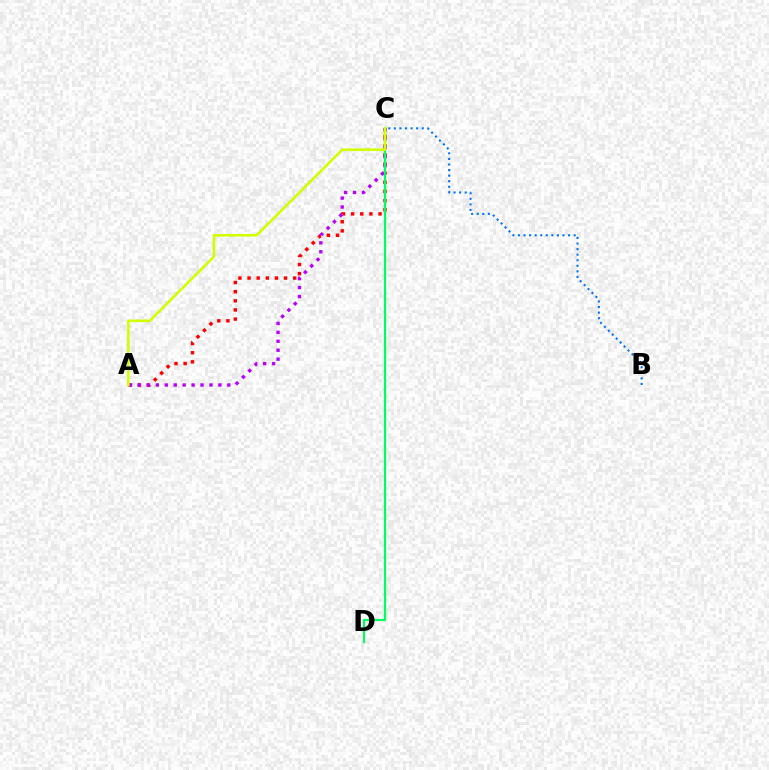{('A', 'C'): [{'color': '#ff0000', 'line_style': 'dotted', 'thickness': 2.48}, {'color': '#b900ff', 'line_style': 'dotted', 'thickness': 2.43}, {'color': '#d1ff00', 'line_style': 'solid', 'thickness': 1.87}], ('C', 'D'): [{'color': '#00ff5c', 'line_style': 'solid', 'thickness': 1.56}], ('B', 'C'): [{'color': '#0074ff', 'line_style': 'dotted', 'thickness': 1.51}]}